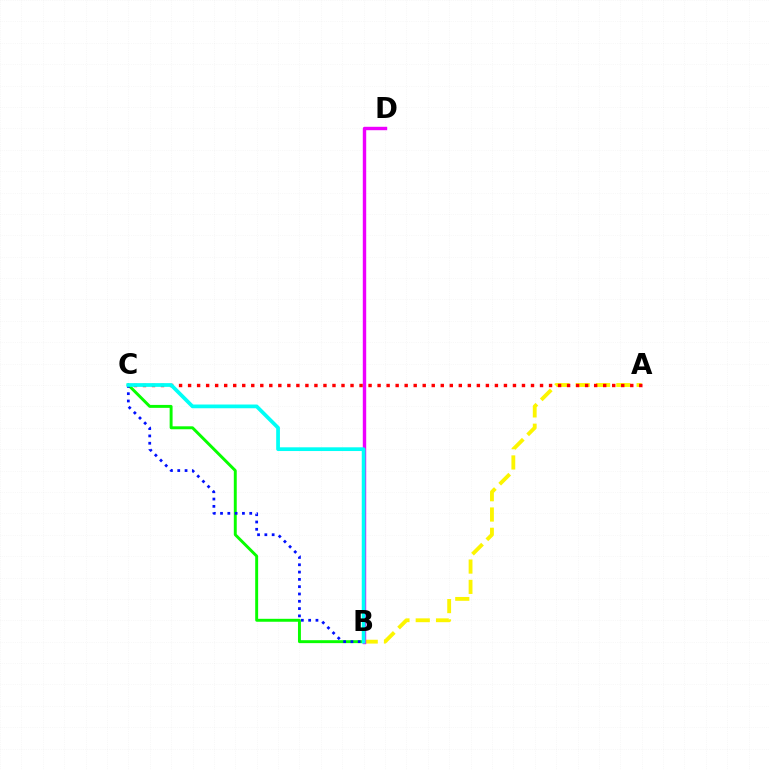{('A', 'B'): [{'color': '#fcf500', 'line_style': 'dashed', 'thickness': 2.76}], ('B', 'C'): [{'color': '#08ff00', 'line_style': 'solid', 'thickness': 2.11}, {'color': '#0010ff', 'line_style': 'dotted', 'thickness': 1.98}, {'color': '#00fff6', 'line_style': 'solid', 'thickness': 2.69}], ('B', 'D'): [{'color': '#ee00ff', 'line_style': 'solid', 'thickness': 2.45}], ('A', 'C'): [{'color': '#ff0000', 'line_style': 'dotted', 'thickness': 2.45}]}